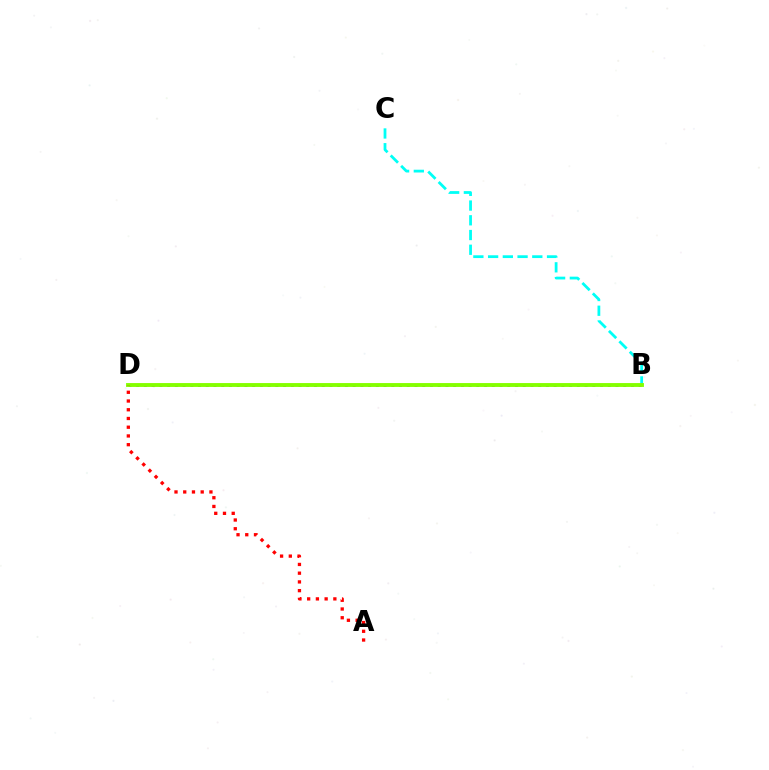{('B', 'D'): [{'color': '#7200ff', 'line_style': 'dotted', 'thickness': 2.1}, {'color': '#84ff00', 'line_style': 'solid', 'thickness': 2.78}], ('B', 'C'): [{'color': '#00fff6', 'line_style': 'dashed', 'thickness': 2.0}], ('A', 'D'): [{'color': '#ff0000', 'line_style': 'dotted', 'thickness': 2.37}]}